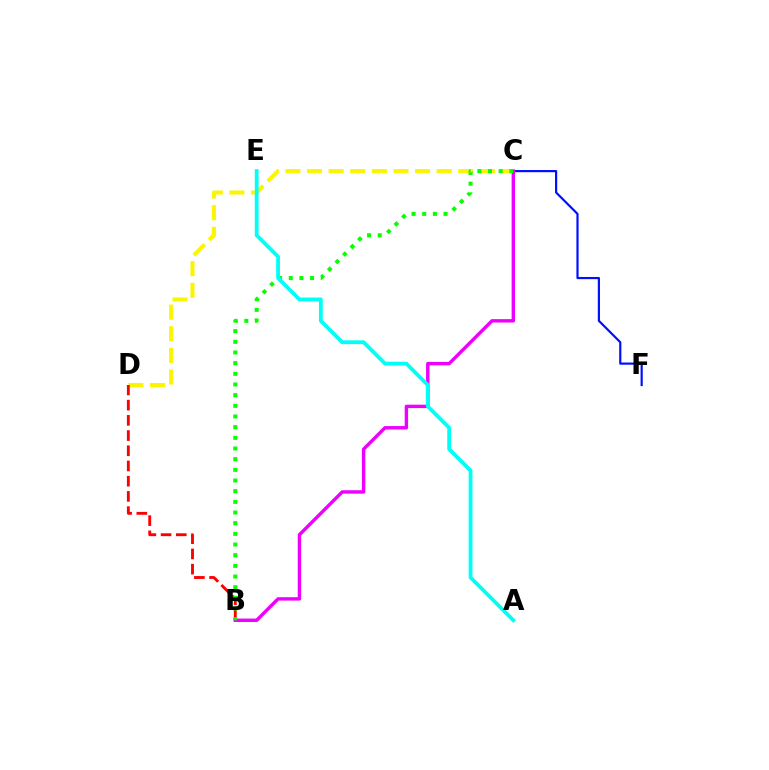{('C', 'D'): [{'color': '#fcf500', 'line_style': 'dashed', 'thickness': 2.94}], ('B', 'D'): [{'color': '#ff0000', 'line_style': 'dashed', 'thickness': 2.07}], ('C', 'F'): [{'color': '#0010ff', 'line_style': 'solid', 'thickness': 1.57}], ('B', 'C'): [{'color': '#ee00ff', 'line_style': 'solid', 'thickness': 2.46}, {'color': '#08ff00', 'line_style': 'dotted', 'thickness': 2.9}], ('A', 'E'): [{'color': '#00fff6', 'line_style': 'solid', 'thickness': 2.74}]}